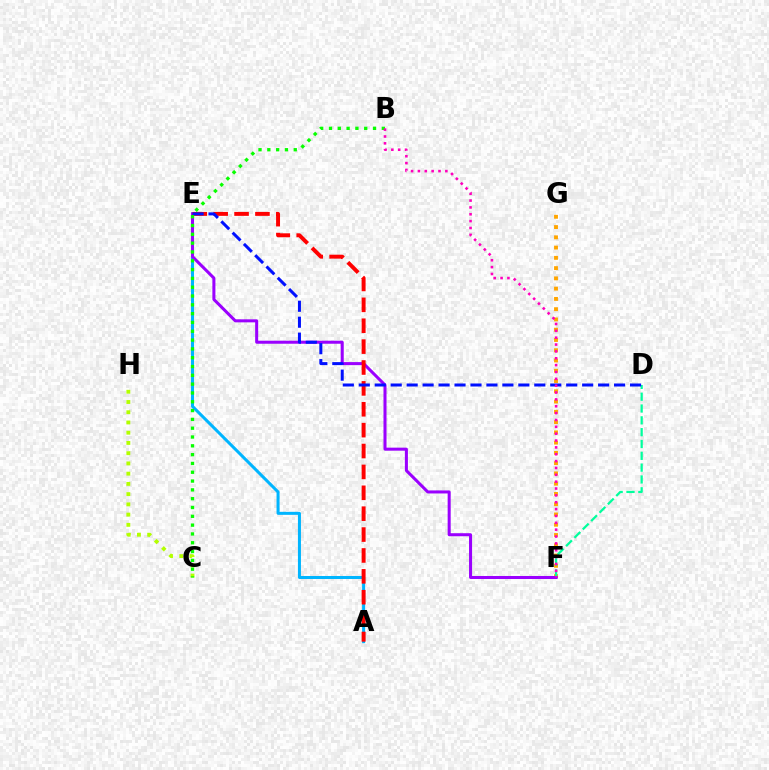{('F', 'G'): [{'color': '#ffa500', 'line_style': 'dotted', 'thickness': 2.79}], ('D', 'F'): [{'color': '#00ff9d', 'line_style': 'dashed', 'thickness': 1.61}], ('A', 'E'): [{'color': '#00b5ff', 'line_style': 'solid', 'thickness': 2.17}, {'color': '#ff0000', 'line_style': 'dashed', 'thickness': 2.84}], ('C', 'H'): [{'color': '#b3ff00', 'line_style': 'dotted', 'thickness': 2.78}], ('E', 'F'): [{'color': '#9b00ff', 'line_style': 'solid', 'thickness': 2.18}], ('D', 'E'): [{'color': '#0010ff', 'line_style': 'dashed', 'thickness': 2.17}], ('B', 'C'): [{'color': '#08ff00', 'line_style': 'dotted', 'thickness': 2.39}], ('B', 'F'): [{'color': '#ff00bd', 'line_style': 'dotted', 'thickness': 1.86}]}